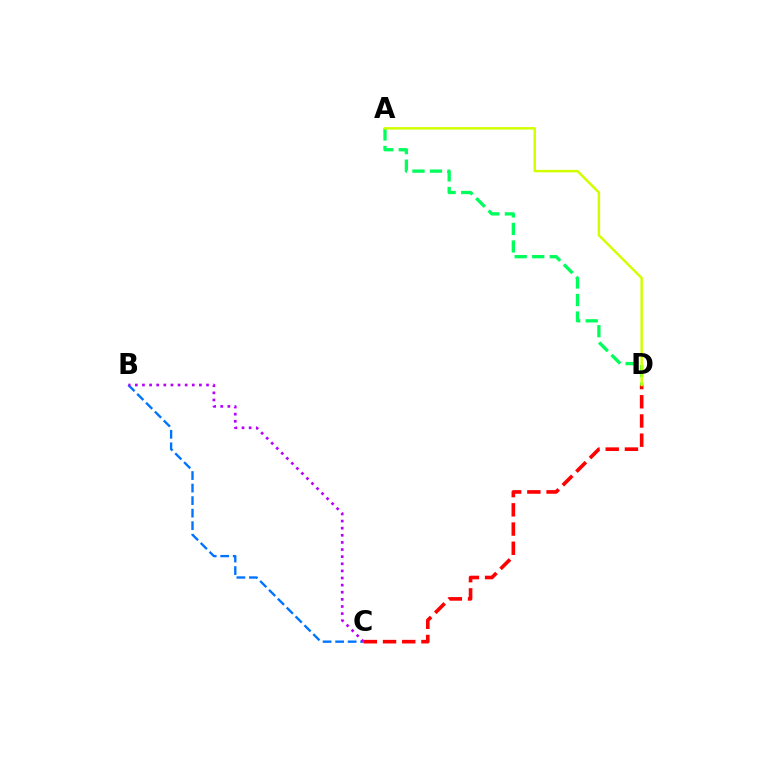{('C', 'D'): [{'color': '#ff0000', 'line_style': 'dashed', 'thickness': 2.61}], ('B', 'C'): [{'color': '#0074ff', 'line_style': 'dashed', 'thickness': 1.7}, {'color': '#b900ff', 'line_style': 'dotted', 'thickness': 1.93}], ('A', 'D'): [{'color': '#00ff5c', 'line_style': 'dashed', 'thickness': 2.38}, {'color': '#d1ff00', 'line_style': 'solid', 'thickness': 1.78}]}